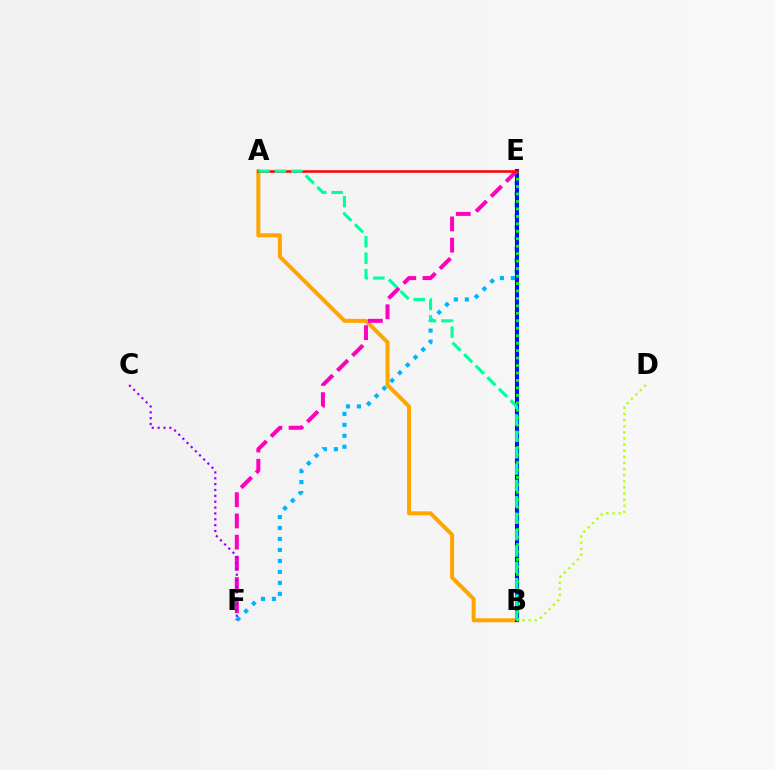{('A', 'B'): [{'color': '#ffa500', 'line_style': 'solid', 'thickness': 2.86}, {'color': '#00ff9d', 'line_style': 'dashed', 'thickness': 2.23}], ('E', 'F'): [{'color': '#00b5ff', 'line_style': 'dotted', 'thickness': 2.98}, {'color': '#ff00bd', 'line_style': 'dashed', 'thickness': 2.88}], ('B', 'E'): [{'color': '#0010ff', 'line_style': 'solid', 'thickness': 2.94}, {'color': '#08ff00', 'line_style': 'dotted', 'thickness': 2.03}], ('C', 'F'): [{'color': '#9b00ff', 'line_style': 'dotted', 'thickness': 1.59}], ('B', 'D'): [{'color': '#b3ff00', 'line_style': 'dotted', 'thickness': 1.66}], ('A', 'E'): [{'color': '#ff0000', 'line_style': 'solid', 'thickness': 1.82}]}